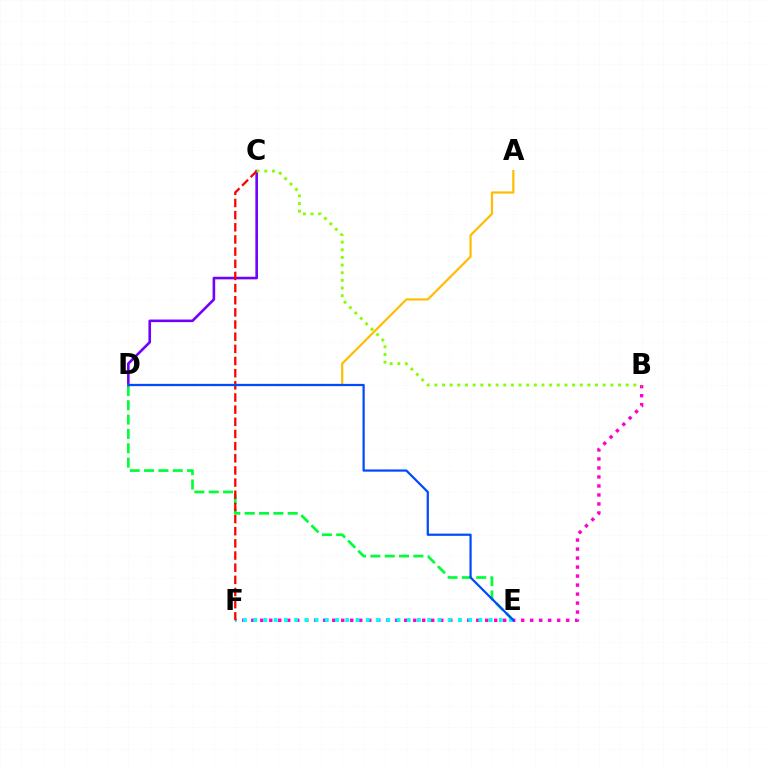{('D', 'E'): [{'color': '#00ff39', 'line_style': 'dashed', 'thickness': 1.95}, {'color': '#004bff', 'line_style': 'solid', 'thickness': 1.61}], ('B', 'F'): [{'color': '#ff00cf', 'line_style': 'dotted', 'thickness': 2.44}], ('C', 'D'): [{'color': '#7200ff', 'line_style': 'solid', 'thickness': 1.88}], ('E', 'F'): [{'color': '#00fff6', 'line_style': 'dotted', 'thickness': 2.78}], ('A', 'D'): [{'color': '#ffbd00', 'line_style': 'solid', 'thickness': 1.58}], ('C', 'F'): [{'color': '#ff0000', 'line_style': 'dashed', 'thickness': 1.65}], ('B', 'C'): [{'color': '#84ff00', 'line_style': 'dotted', 'thickness': 2.08}]}